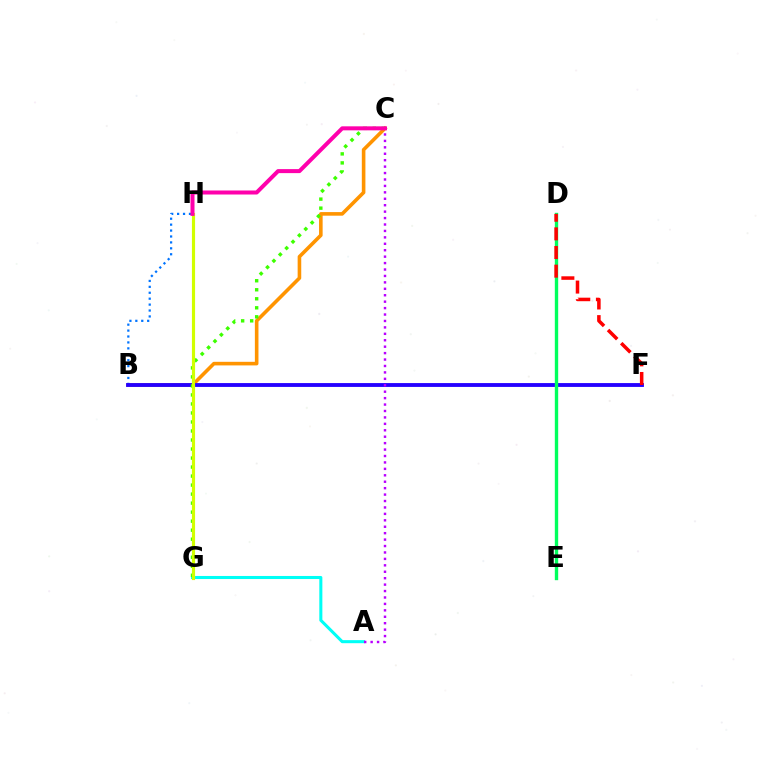{('B', 'C'): [{'color': '#ff9400', 'line_style': 'solid', 'thickness': 2.59}], ('B', 'H'): [{'color': '#0074ff', 'line_style': 'dotted', 'thickness': 1.61}], ('B', 'F'): [{'color': '#2500ff', 'line_style': 'solid', 'thickness': 2.77}], ('A', 'G'): [{'color': '#00fff6', 'line_style': 'solid', 'thickness': 2.2}], ('C', 'G'): [{'color': '#3dff00', 'line_style': 'dotted', 'thickness': 2.45}], ('G', 'H'): [{'color': '#d1ff00', 'line_style': 'solid', 'thickness': 2.27}], ('D', 'E'): [{'color': '#00ff5c', 'line_style': 'solid', 'thickness': 2.43}], ('D', 'F'): [{'color': '#ff0000', 'line_style': 'dashed', 'thickness': 2.53}], ('A', 'C'): [{'color': '#b900ff', 'line_style': 'dotted', 'thickness': 1.75}], ('C', 'H'): [{'color': '#ff00ac', 'line_style': 'solid', 'thickness': 2.89}]}